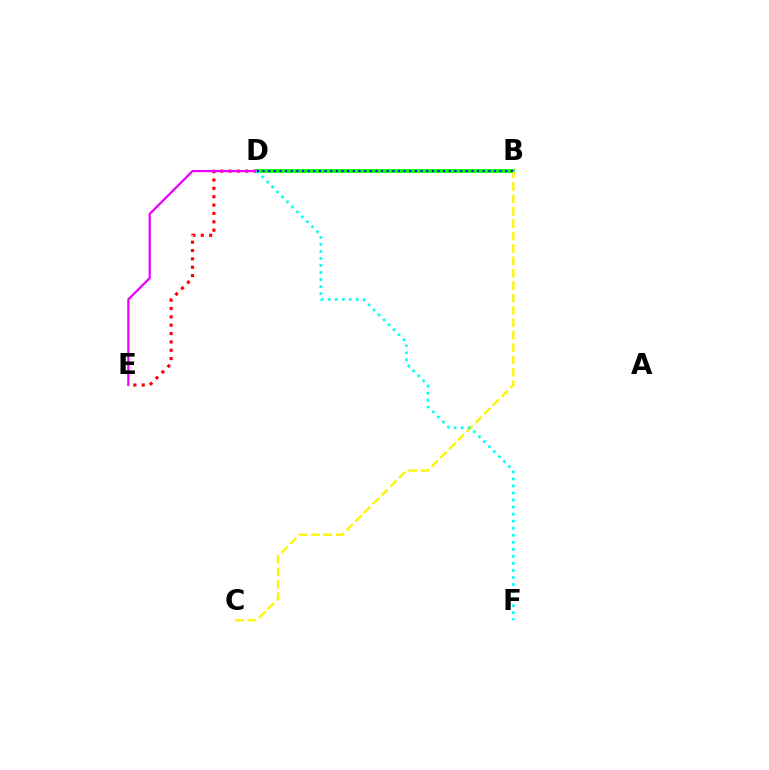{('D', 'E'): [{'color': '#ff0000', 'line_style': 'dotted', 'thickness': 2.27}, {'color': '#ee00ff', 'line_style': 'solid', 'thickness': 1.61}], ('B', 'D'): [{'color': '#08ff00', 'line_style': 'solid', 'thickness': 2.75}, {'color': '#0010ff', 'line_style': 'dotted', 'thickness': 1.53}], ('B', 'C'): [{'color': '#fcf500', 'line_style': 'dashed', 'thickness': 1.68}], ('D', 'F'): [{'color': '#00fff6', 'line_style': 'dotted', 'thickness': 1.91}]}